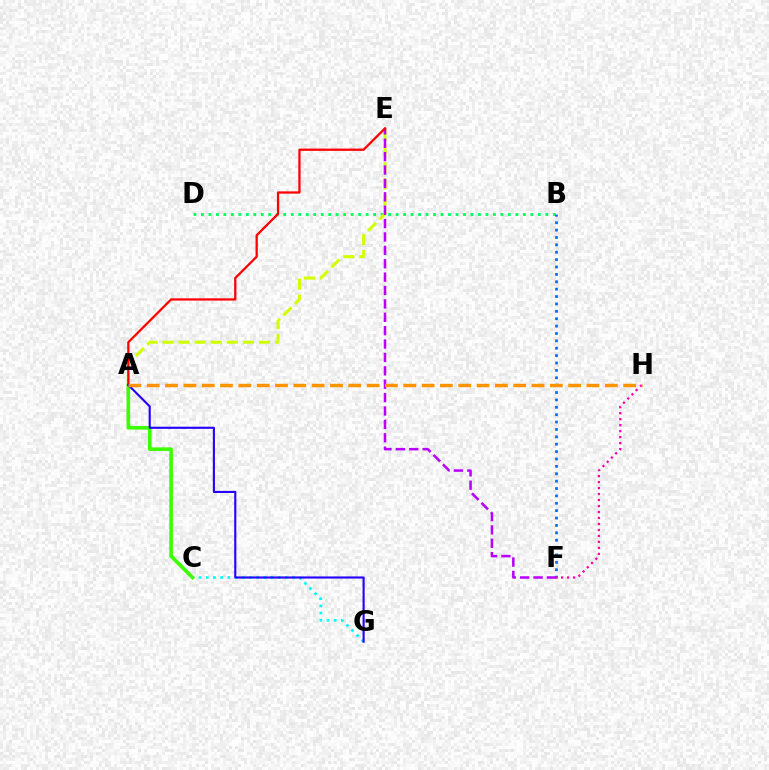{('C', 'G'): [{'color': '#00fff6', 'line_style': 'dotted', 'thickness': 1.95}], ('A', 'C'): [{'color': '#3dff00', 'line_style': 'solid', 'thickness': 2.62}], ('B', 'D'): [{'color': '#00ff5c', 'line_style': 'dotted', 'thickness': 2.03}], ('B', 'F'): [{'color': '#0074ff', 'line_style': 'dotted', 'thickness': 2.01}], ('A', 'E'): [{'color': '#d1ff00', 'line_style': 'dashed', 'thickness': 2.18}, {'color': '#ff0000', 'line_style': 'solid', 'thickness': 1.63}], ('E', 'F'): [{'color': '#b900ff', 'line_style': 'dashed', 'thickness': 1.82}], ('F', 'H'): [{'color': '#ff00ac', 'line_style': 'dotted', 'thickness': 1.63}], ('A', 'G'): [{'color': '#2500ff', 'line_style': 'solid', 'thickness': 1.52}], ('A', 'H'): [{'color': '#ff9400', 'line_style': 'dashed', 'thickness': 2.49}]}